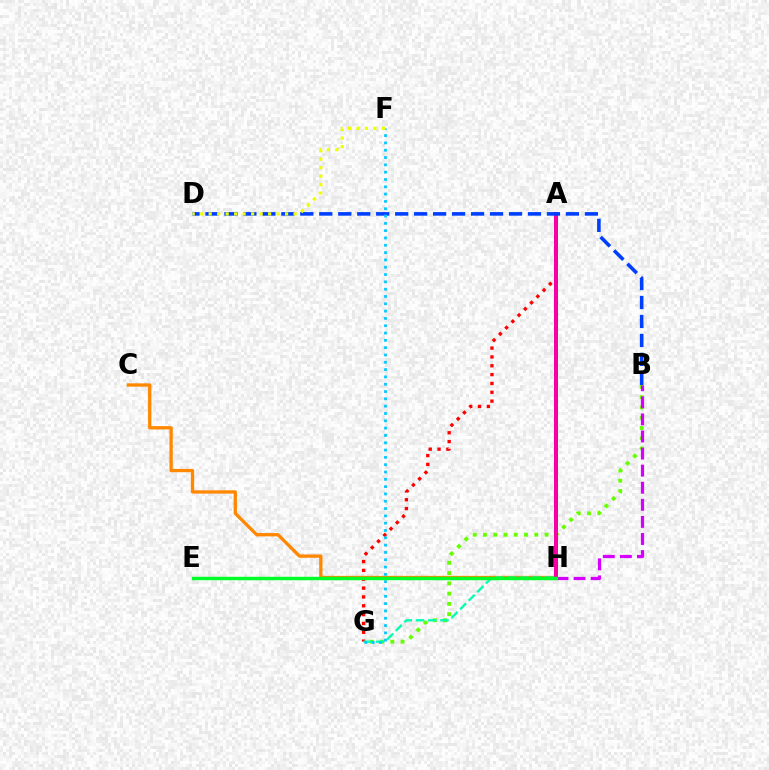{('B', 'G'): [{'color': '#66ff00', 'line_style': 'dotted', 'thickness': 2.79}], ('A', 'G'): [{'color': '#ff0000', 'line_style': 'dotted', 'thickness': 2.4}], ('C', 'H'): [{'color': '#ff8800', 'line_style': 'solid', 'thickness': 2.37}], ('B', 'H'): [{'color': '#d600ff', 'line_style': 'dashed', 'thickness': 2.32}], ('A', 'H'): [{'color': '#4f00ff', 'line_style': 'solid', 'thickness': 2.86}, {'color': '#ff00a0', 'line_style': 'solid', 'thickness': 2.75}], ('B', 'D'): [{'color': '#003fff', 'line_style': 'dashed', 'thickness': 2.58}], ('G', 'H'): [{'color': '#00ffaf', 'line_style': 'dashed', 'thickness': 1.66}], ('F', 'G'): [{'color': '#00c7ff', 'line_style': 'dotted', 'thickness': 1.99}], ('E', 'H'): [{'color': '#00ff27', 'line_style': 'solid', 'thickness': 2.46}], ('D', 'F'): [{'color': '#eeff00', 'line_style': 'dotted', 'thickness': 2.31}]}